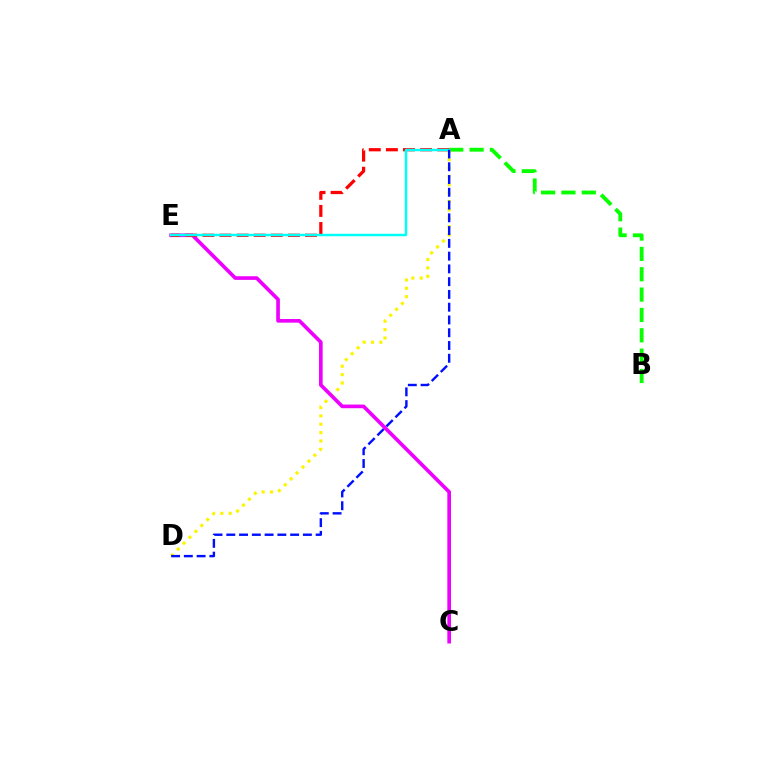{('A', 'B'): [{'color': '#08ff00', 'line_style': 'dashed', 'thickness': 2.76}], ('A', 'D'): [{'color': '#fcf500', 'line_style': 'dotted', 'thickness': 2.27}, {'color': '#0010ff', 'line_style': 'dashed', 'thickness': 1.73}], ('C', 'E'): [{'color': '#ee00ff', 'line_style': 'solid', 'thickness': 2.63}], ('A', 'E'): [{'color': '#ff0000', 'line_style': 'dashed', 'thickness': 2.32}, {'color': '#00fff6', 'line_style': 'solid', 'thickness': 1.77}]}